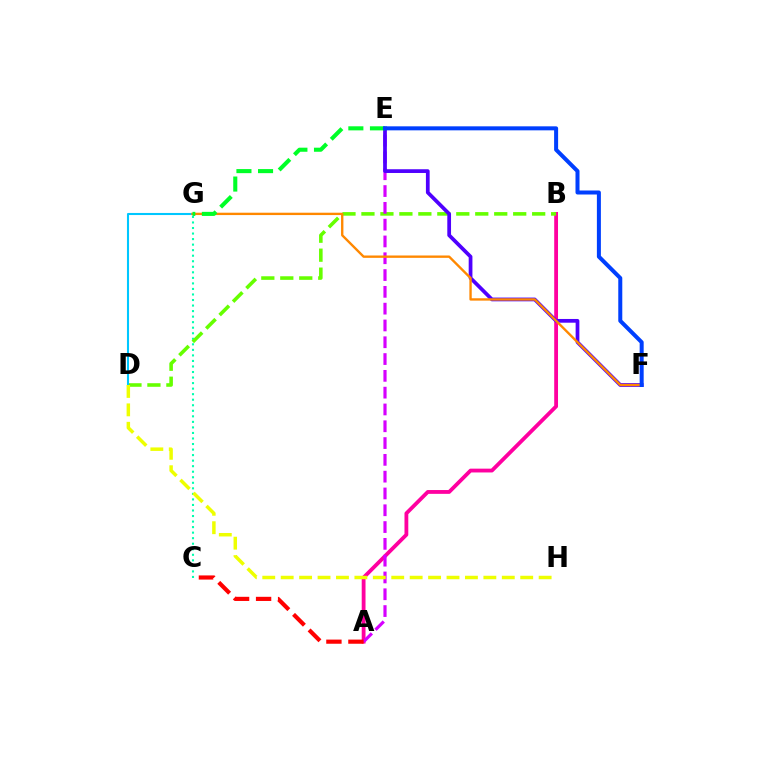{('A', 'B'): [{'color': '#ff00a0', 'line_style': 'solid', 'thickness': 2.74}], ('C', 'G'): [{'color': '#00ffaf', 'line_style': 'dotted', 'thickness': 1.5}], ('B', 'D'): [{'color': '#66ff00', 'line_style': 'dashed', 'thickness': 2.58}], ('A', 'E'): [{'color': '#d600ff', 'line_style': 'dashed', 'thickness': 2.28}], ('D', 'G'): [{'color': '#00c7ff', 'line_style': 'solid', 'thickness': 1.5}], ('E', 'F'): [{'color': '#4f00ff', 'line_style': 'solid', 'thickness': 2.69}, {'color': '#003fff', 'line_style': 'solid', 'thickness': 2.89}], ('F', 'G'): [{'color': '#ff8800', 'line_style': 'solid', 'thickness': 1.7}], ('A', 'C'): [{'color': '#ff0000', 'line_style': 'dashed', 'thickness': 2.99}], ('E', 'G'): [{'color': '#00ff27', 'line_style': 'dashed', 'thickness': 2.94}], ('D', 'H'): [{'color': '#eeff00', 'line_style': 'dashed', 'thickness': 2.5}]}